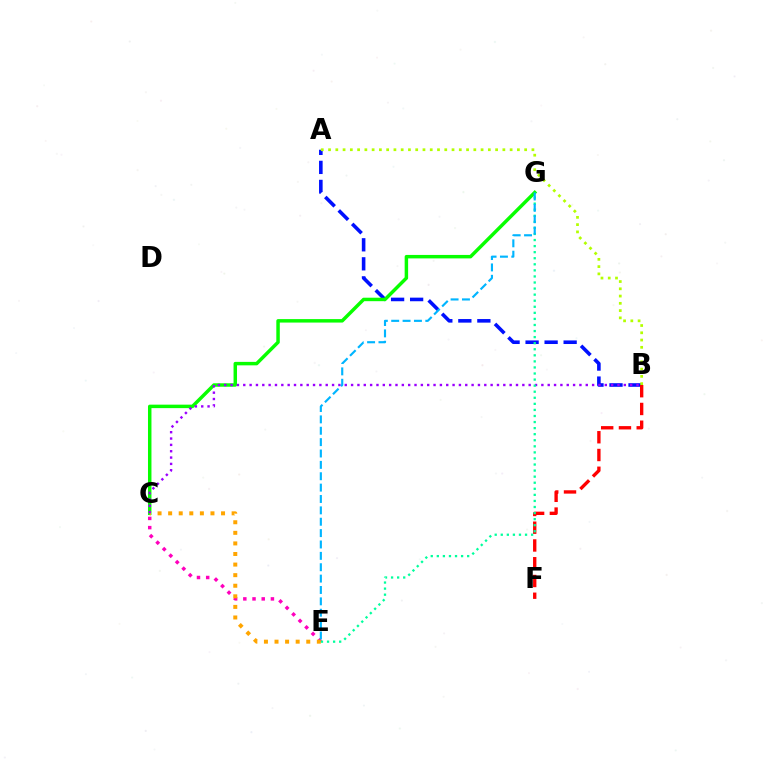{('A', 'B'): [{'color': '#0010ff', 'line_style': 'dashed', 'thickness': 2.58}, {'color': '#b3ff00', 'line_style': 'dotted', 'thickness': 1.97}], ('C', 'G'): [{'color': '#08ff00', 'line_style': 'solid', 'thickness': 2.5}], ('C', 'E'): [{'color': '#ff00bd', 'line_style': 'dotted', 'thickness': 2.5}, {'color': '#ffa500', 'line_style': 'dotted', 'thickness': 2.87}], ('B', 'F'): [{'color': '#ff0000', 'line_style': 'dashed', 'thickness': 2.41}], ('B', 'C'): [{'color': '#9b00ff', 'line_style': 'dotted', 'thickness': 1.72}], ('E', 'G'): [{'color': '#00ff9d', 'line_style': 'dotted', 'thickness': 1.65}, {'color': '#00b5ff', 'line_style': 'dashed', 'thickness': 1.55}]}